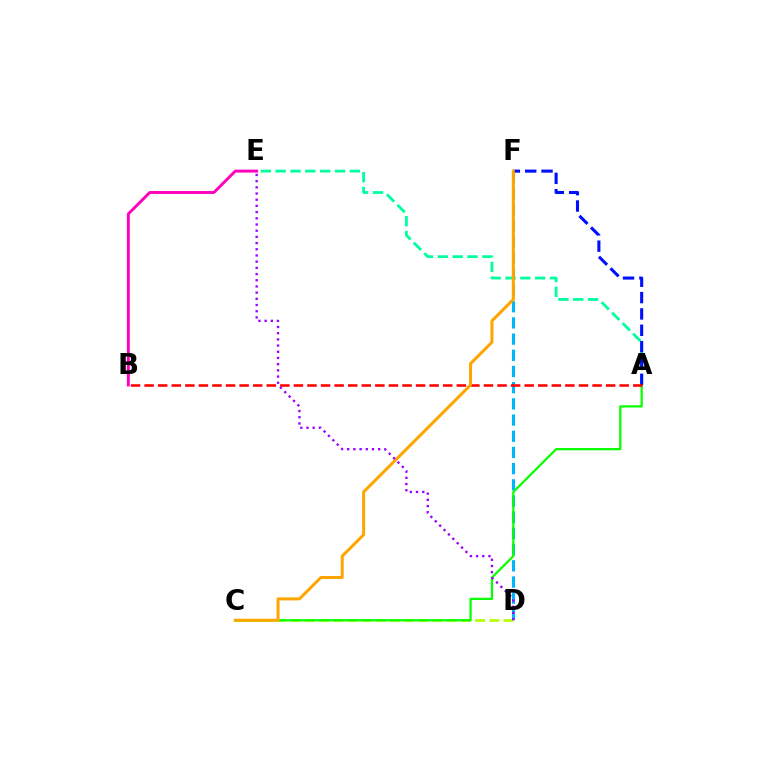{('C', 'D'): [{'color': '#b3ff00', 'line_style': 'dashed', 'thickness': 1.93}], ('D', 'F'): [{'color': '#00b5ff', 'line_style': 'dashed', 'thickness': 2.2}], ('A', 'C'): [{'color': '#08ff00', 'line_style': 'solid', 'thickness': 1.61}], ('A', 'E'): [{'color': '#00ff9d', 'line_style': 'dashed', 'thickness': 2.02}], ('A', 'F'): [{'color': '#0010ff', 'line_style': 'dashed', 'thickness': 2.22}], ('A', 'B'): [{'color': '#ff0000', 'line_style': 'dashed', 'thickness': 1.84}], ('C', 'F'): [{'color': '#ffa500', 'line_style': 'solid', 'thickness': 2.17}], ('B', 'E'): [{'color': '#ff00bd', 'line_style': 'solid', 'thickness': 2.1}], ('D', 'E'): [{'color': '#9b00ff', 'line_style': 'dotted', 'thickness': 1.68}]}